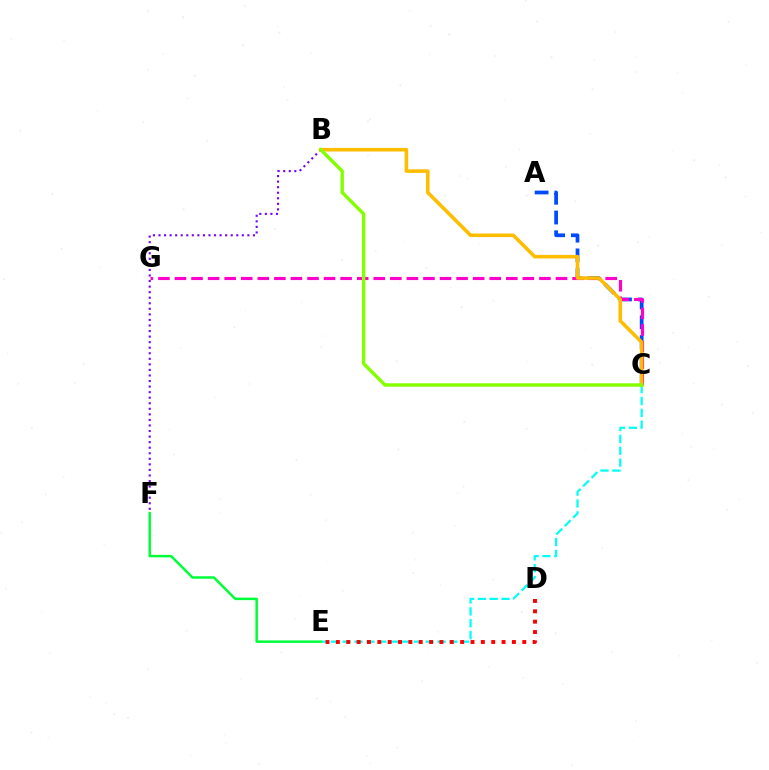{('C', 'E'): [{'color': '#00fff6', 'line_style': 'dashed', 'thickness': 1.61}], ('E', 'F'): [{'color': '#00ff39', 'line_style': 'solid', 'thickness': 1.79}], ('D', 'E'): [{'color': '#ff0000', 'line_style': 'dotted', 'thickness': 2.81}], ('B', 'F'): [{'color': '#7200ff', 'line_style': 'dotted', 'thickness': 1.51}], ('A', 'C'): [{'color': '#004bff', 'line_style': 'dashed', 'thickness': 2.68}], ('C', 'G'): [{'color': '#ff00cf', 'line_style': 'dashed', 'thickness': 2.25}], ('B', 'C'): [{'color': '#ffbd00', 'line_style': 'solid', 'thickness': 2.58}, {'color': '#84ff00', 'line_style': 'solid', 'thickness': 2.45}]}